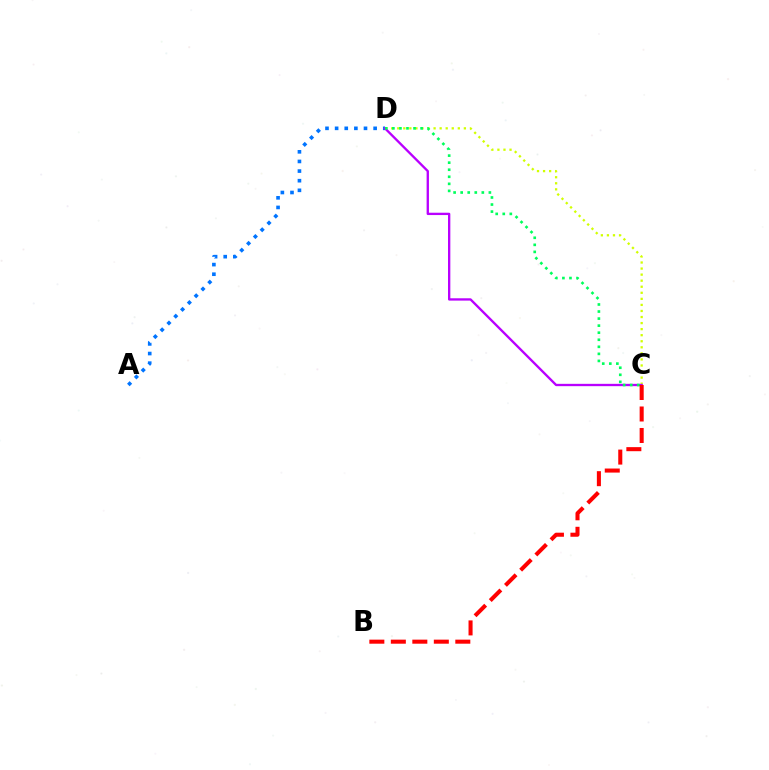{('A', 'D'): [{'color': '#0074ff', 'line_style': 'dotted', 'thickness': 2.62}], ('C', 'D'): [{'color': '#d1ff00', 'line_style': 'dotted', 'thickness': 1.65}, {'color': '#b900ff', 'line_style': 'solid', 'thickness': 1.68}, {'color': '#00ff5c', 'line_style': 'dotted', 'thickness': 1.92}], ('B', 'C'): [{'color': '#ff0000', 'line_style': 'dashed', 'thickness': 2.92}]}